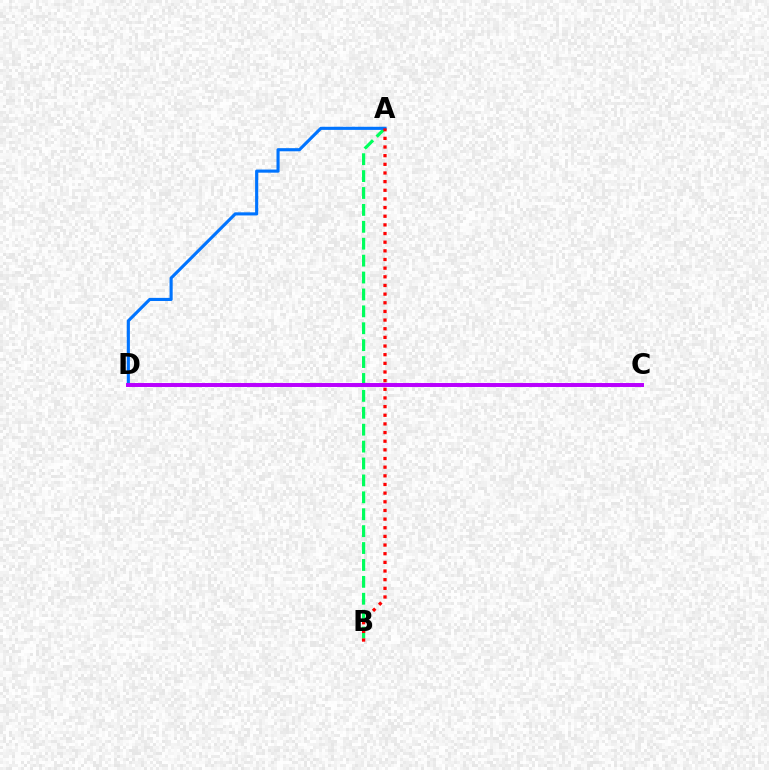{('A', 'B'): [{'color': '#00ff5c', 'line_style': 'dashed', 'thickness': 2.3}, {'color': '#ff0000', 'line_style': 'dotted', 'thickness': 2.35}], ('A', 'D'): [{'color': '#0074ff', 'line_style': 'solid', 'thickness': 2.25}], ('C', 'D'): [{'color': '#d1ff00', 'line_style': 'solid', 'thickness': 1.66}, {'color': '#b900ff', 'line_style': 'solid', 'thickness': 2.85}]}